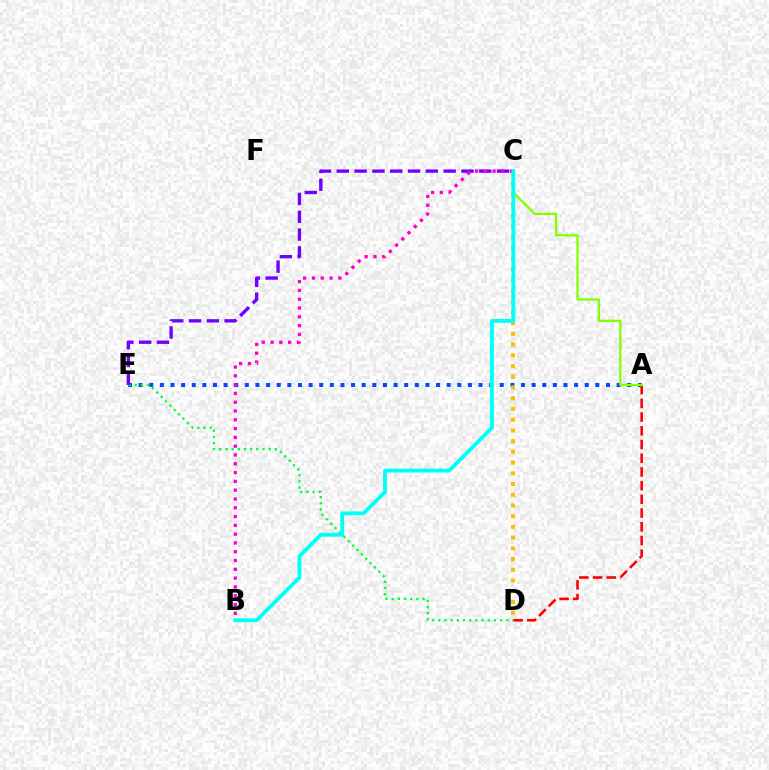{('A', 'E'): [{'color': '#004bff', 'line_style': 'dotted', 'thickness': 2.89}], ('A', 'D'): [{'color': '#ff0000', 'line_style': 'dashed', 'thickness': 1.86}], ('D', 'E'): [{'color': '#00ff39', 'line_style': 'dotted', 'thickness': 1.68}], ('A', 'C'): [{'color': '#84ff00', 'line_style': 'solid', 'thickness': 1.64}], ('C', 'E'): [{'color': '#7200ff', 'line_style': 'dashed', 'thickness': 2.42}], ('C', 'D'): [{'color': '#ffbd00', 'line_style': 'dotted', 'thickness': 2.91}], ('B', 'C'): [{'color': '#ff00cf', 'line_style': 'dotted', 'thickness': 2.39}, {'color': '#00fff6', 'line_style': 'solid', 'thickness': 2.75}]}